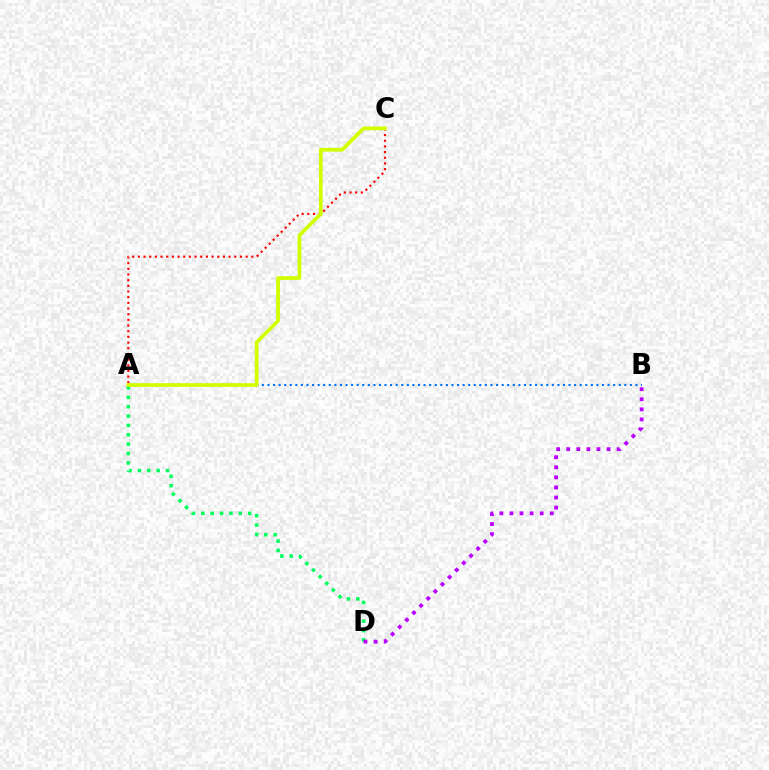{('A', 'D'): [{'color': '#00ff5c', 'line_style': 'dotted', 'thickness': 2.55}], ('A', 'B'): [{'color': '#0074ff', 'line_style': 'dotted', 'thickness': 1.51}], ('A', 'C'): [{'color': '#ff0000', 'line_style': 'dotted', 'thickness': 1.54}, {'color': '#d1ff00', 'line_style': 'solid', 'thickness': 2.67}], ('B', 'D'): [{'color': '#b900ff', 'line_style': 'dotted', 'thickness': 2.74}]}